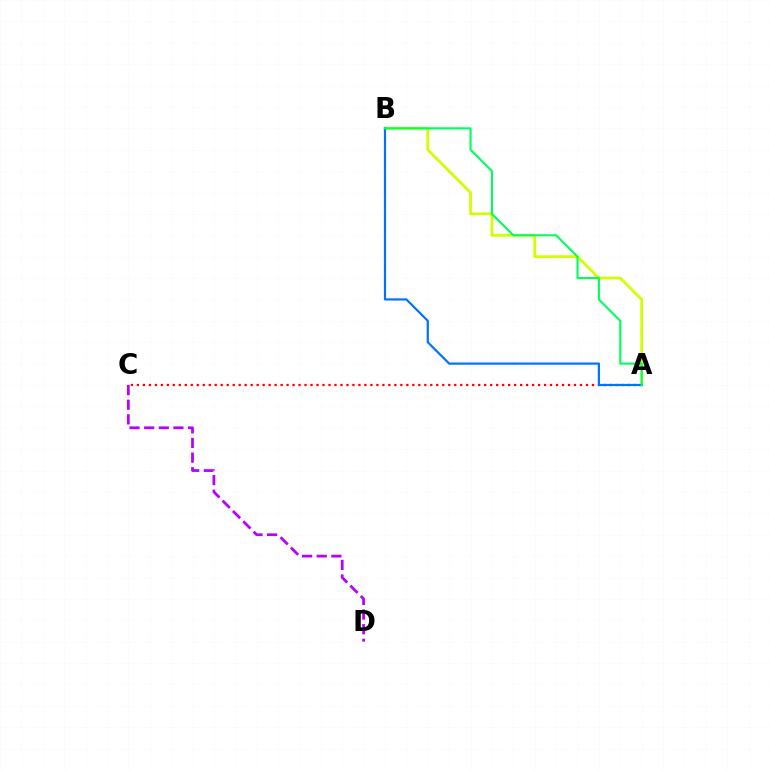{('A', 'C'): [{'color': '#ff0000', 'line_style': 'dotted', 'thickness': 1.63}], ('A', 'B'): [{'color': '#d1ff00', 'line_style': 'solid', 'thickness': 2.0}, {'color': '#0074ff', 'line_style': 'solid', 'thickness': 1.59}, {'color': '#00ff5c', 'line_style': 'solid', 'thickness': 1.51}], ('C', 'D'): [{'color': '#b900ff', 'line_style': 'dashed', 'thickness': 1.99}]}